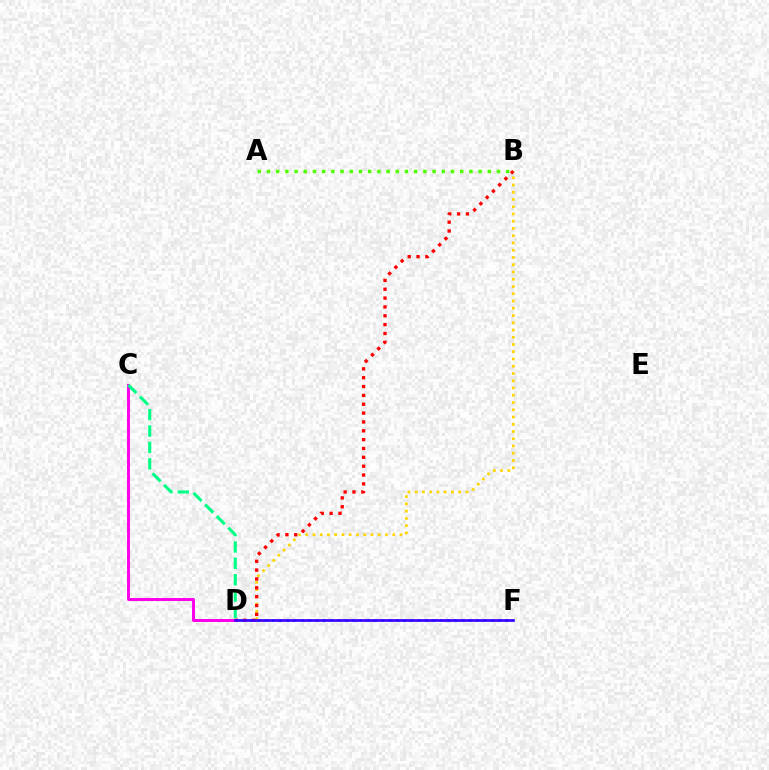{('B', 'D'): [{'color': '#ffd500', 'line_style': 'dotted', 'thickness': 1.97}, {'color': '#ff0000', 'line_style': 'dotted', 'thickness': 2.4}], ('C', 'D'): [{'color': '#ff00ed', 'line_style': 'solid', 'thickness': 2.14}, {'color': '#00ff86', 'line_style': 'dashed', 'thickness': 2.23}], ('D', 'F'): [{'color': '#009eff', 'line_style': 'dotted', 'thickness': 1.98}, {'color': '#3700ff', 'line_style': 'solid', 'thickness': 1.93}], ('A', 'B'): [{'color': '#4fff00', 'line_style': 'dotted', 'thickness': 2.5}]}